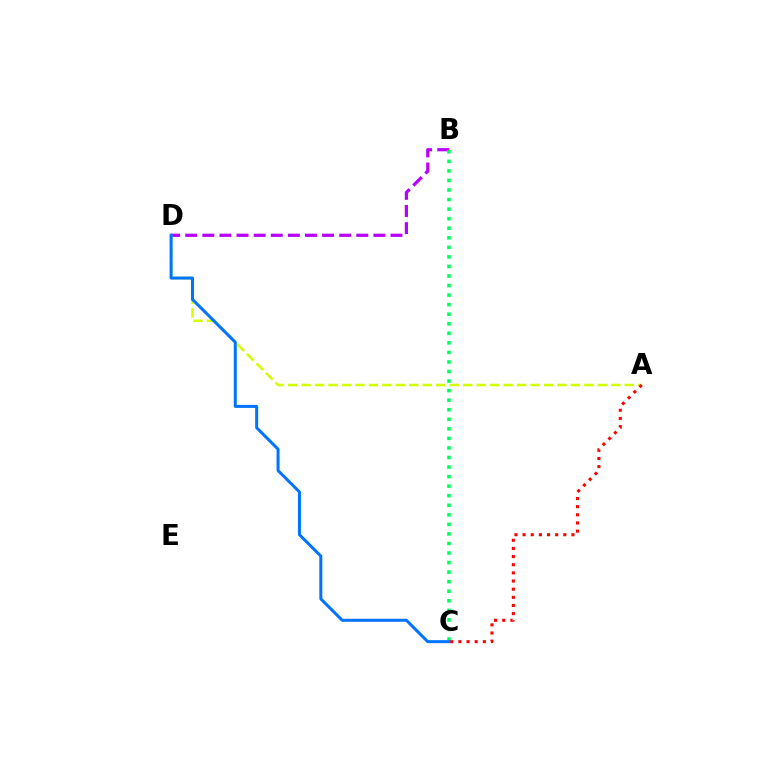{('B', 'D'): [{'color': '#b900ff', 'line_style': 'dashed', 'thickness': 2.32}], ('A', 'D'): [{'color': '#d1ff00', 'line_style': 'dashed', 'thickness': 1.83}], ('B', 'C'): [{'color': '#00ff5c', 'line_style': 'dotted', 'thickness': 2.6}], ('C', 'D'): [{'color': '#0074ff', 'line_style': 'solid', 'thickness': 2.17}], ('A', 'C'): [{'color': '#ff0000', 'line_style': 'dotted', 'thickness': 2.21}]}